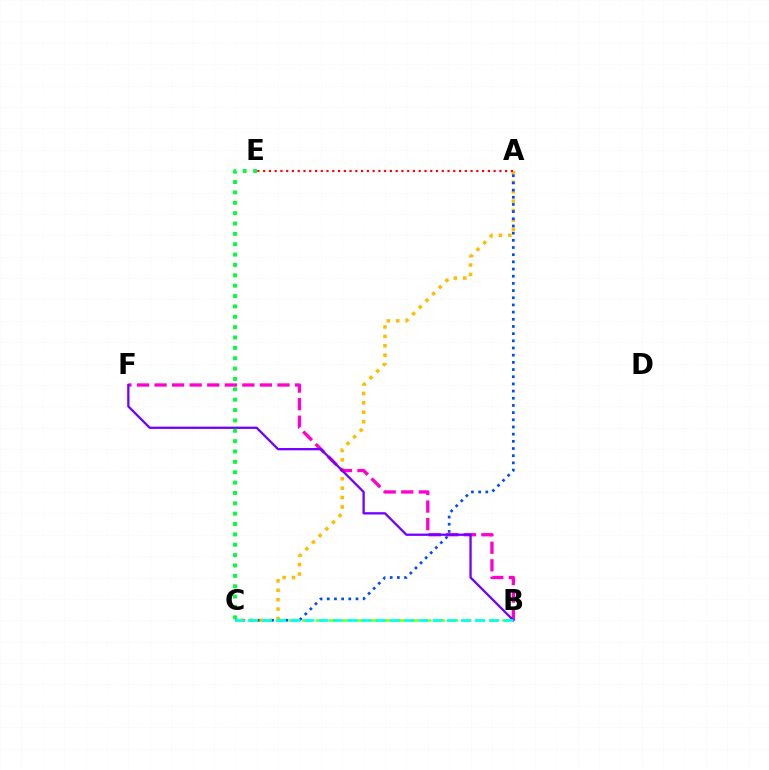{('A', 'C'): [{'color': '#ffbd00', 'line_style': 'dotted', 'thickness': 2.56}, {'color': '#004bff', 'line_style': 'dotted', 'thickness': 1.95}], ('B', 'F'): [{'color': '#ff00cf', 'line_style': 'dashed', 'thickness': 2.39}, {'color': '#7200ff', 'line_style': 'solid', 'thickness': 1.65}], ('B', 'C'): [{'color': '#84ff00', 'line_style': 'dashed', 'thickness': 1.81}, {'color': '#00fff6', 'line_style': 'dashed', 'thickness': 1.93}], ('A', 'E'): [{'color': '#ff0000', 'line_style': 'dotted', 'thickness': 1.57}], ('C', 'E'): [{'color': '#00ff39', 'line_style': 'dotted', 'thickness': 2.82}]}